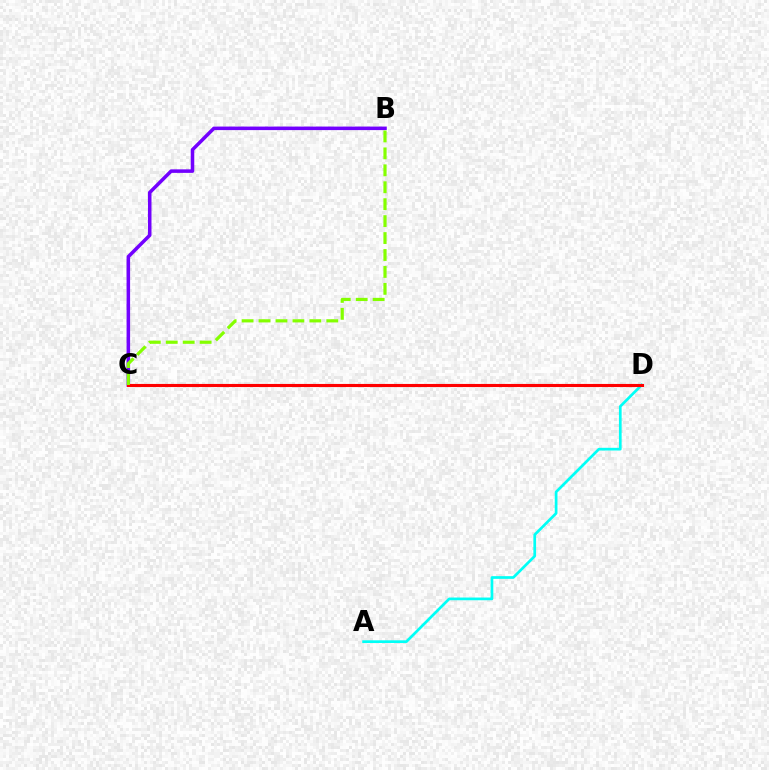{('B', 'C'): [{'color': '#7200ff', 'line_style': 'solid', 'thickness': 2.54}, {'color': '#84ff00', 'line_style': 'dashed', 'thickness': 2.3}], ('A', 'D'): [{'color': '#00fff6', 'line_style': 'solid', 'thickness': 1.95}], ('C', 'D'): [{'color': '#ff0000', 'line_style': 'solid', 'thickness': 2.24}]}